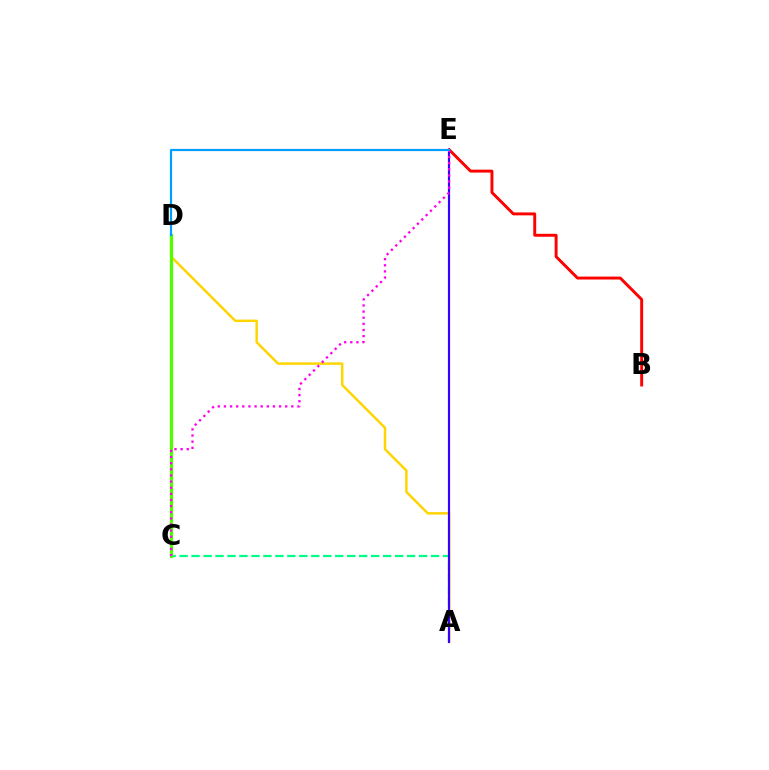{('A', 'C'): [{'color': '#00ff86', 'line_style': 'dashed', 'thickness': 1.63}], ('A', 'D'): [{'color': '#ffd500', 'line_style': 'solid', 'thickness': 1.77}], ('B', 'E'): [{'color': '#ff0000', 'line_style': 'solid', 'thickness': 2.11}], ('C', 'D'): [{'color': '#4fff00', 'line_style': 'solid', 'thickness': 2.34}], ('A', 'E'): [{'color': '#3700ff', 'line_style': 'solid', 'thickness': 1.56}], ('C', 'E'): [{'color': '#ff00ed', 'line_style': 'dotted', 'thickness': 1.67}], ('D', 'E'): [{'color': '#009eff', 'line_style': 'solid', 'thickness': 1.58}]}